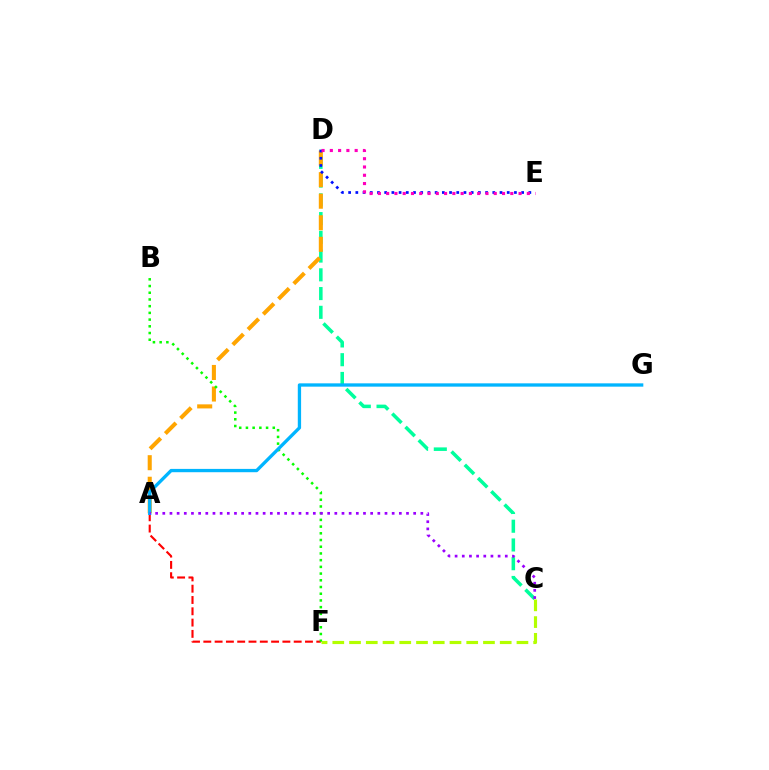{('C', 'D'): [{'color': '#00ff9d', 'line_style': 'dashed', 'thickness': 2.55}], ('A', 'D'): [{'color': '#ffa500', 'line_style': 'dashed', 'thickness': 2.93}], ('C', 'F'): [{'color': '#b3ff00', 'line_style': 'dashed', 'thickness': 2.27}], ('A', 'F'): [{'color': '#ff0000', 'line_style': 'dashed', 'thickness': 1.53}], ('D', 'E'): [{'color': '#0010ff', 'line_style': 'dotted', 'thickness': 1.96}, {'color': '#ff00bd', 'line_style': 'dotted', 'thickness': 2.25}], ('B', 'F'): [{'color': '#08ff00', 'line_style': 'dotted', 'thickness': 1.82}], ('A', 'G'): [{'color': '#00b5ff', 'line_style': 'solid', 'thickness': 2.38}], ('A', 'C'): [{'color': '#9b00ff', 'line_style': 'dotted', 'thickness': 1.95}]}